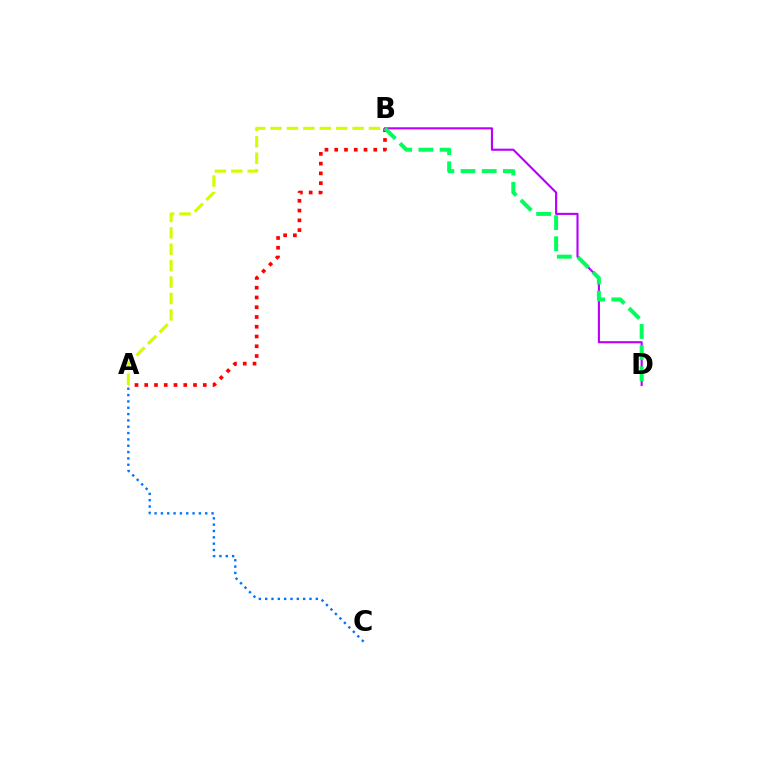{('A', 'C'): [{'color': '#0074ff', 'line_style': 'dotted', 'thickness': 1.72}], ('A', 'B'): [{'color': '#ff0000', 'line_style': 'dotted', 'thickness': 2.65}, {'color': '#d1ff00', 'line_style': 'dashed', 'thickness': 2.23}], ('B', 'D'): [{'color': '#b900ff', 'line_style': 'solid', 'thickness': 1.53}, {'color': '#00ff5c', 'line_style': 'dashed', 'thickness': 2.88}]}